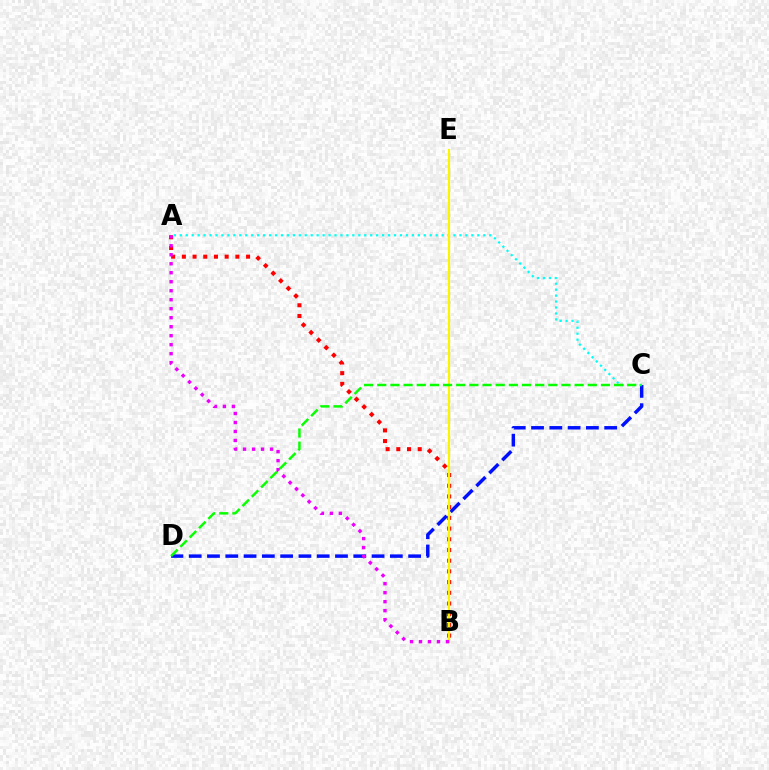{('A', 'B'): [{'color': '#ff0000', 'line_style': 'dotted', 'thickness': 2.91}, {'color': '#ee00ff', 'line_style': 'dotted', 'thickness': 2.44}], ('C', 'D'): [{'color': '#0010ff', 'line_style': 'dashed', 'thickness': 2.48}, {'color': '#08ff00', 'line_style': 'dashed', 'thickness': 1.79}], ('A', 'C'): [{'color': '#00fff6', 'line_style': 'dotted', 'thickness': 1.62}], ('B', 'E'): [{'color': '#fcf500', 'line_style': 'solid', 'thickness': 1.59}]}